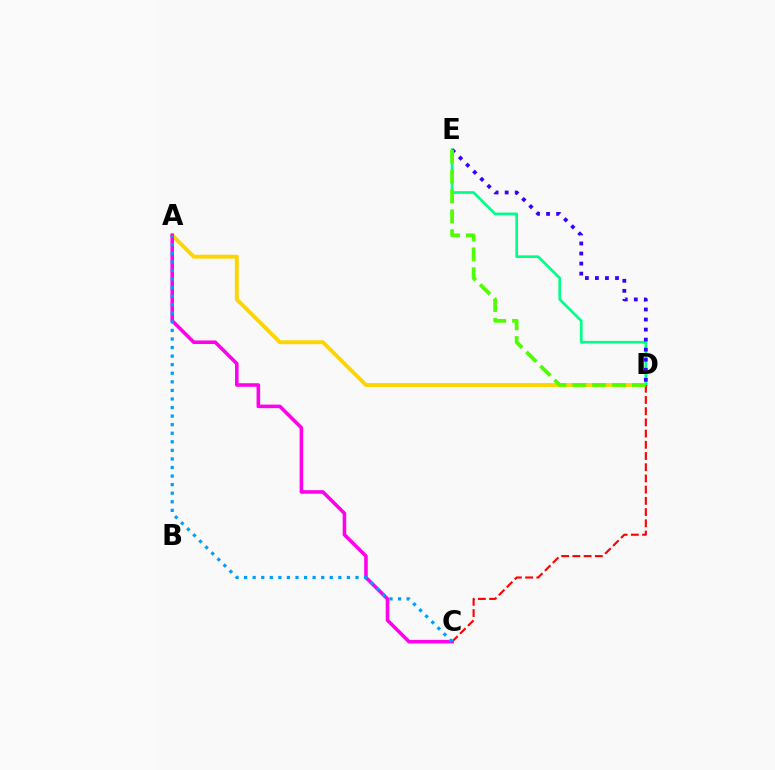{('A', 'D'): [{'color': '#ffd500', 'line_style': 'solid', 'thickness': 2.8}], ('D', 'E'): [{'color': '#00ff86', 'line_style': 'solid', 'thickness': 1.92}, {'color': '#3700ff', 'line_style': 'dotted', 'thickness': 2.73}, {'color': '#4fff00', 'line_style': 'dashed', 'thickness': 2.7}], ('C', 'D'): [{'color': '#ff0000', 'line_style': 'dashed', 'thickness': 1.52}], ('A', 'C'): [{'color': '#ff00ed', 'line_style': 'solid', 'thickness': 2.56}, {'color': '#009eff', 'line_style': 'dotted', 'thickness': 2.33}]}